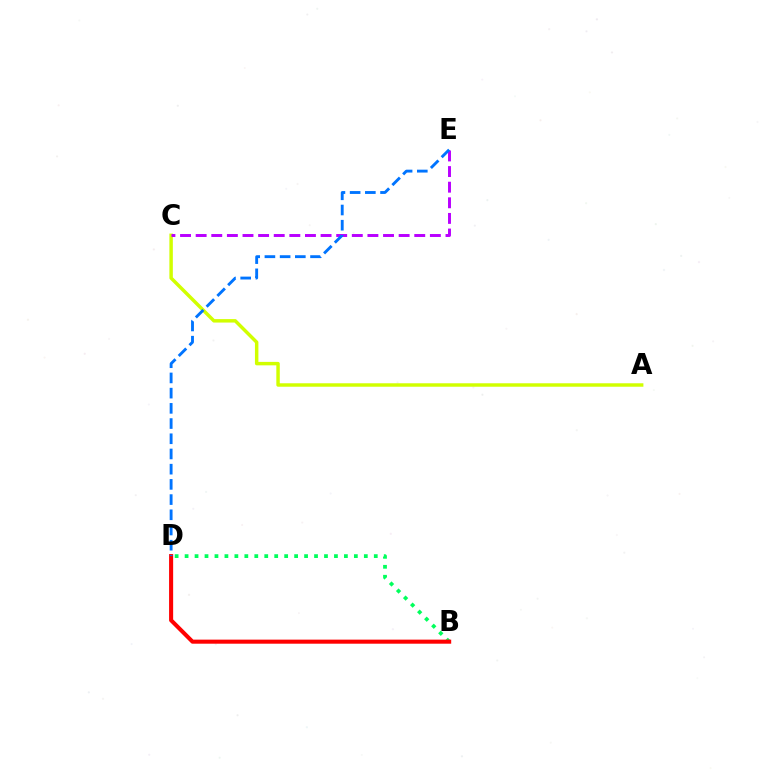{('A', 'C'): [{'color': '#d1ff00', 'line_style': 'solid', 'thickness': 2.49}], ('B', 'D'): [{'color': '#00ff5c', 'line_style': 'dotted', 'thickness': 2.71}, {'color': '#ff0000', 'line_style': 'solid', 'thickness': 2.93}], ('C', 'E'): [{'color': '#b900ff', 'line_style': 'dashed', 'thickness': 2.12}], ('D', 'E'): [{'color': '#0074ff', 'line_style': 'dashed', 'thickness': 2.07}]}